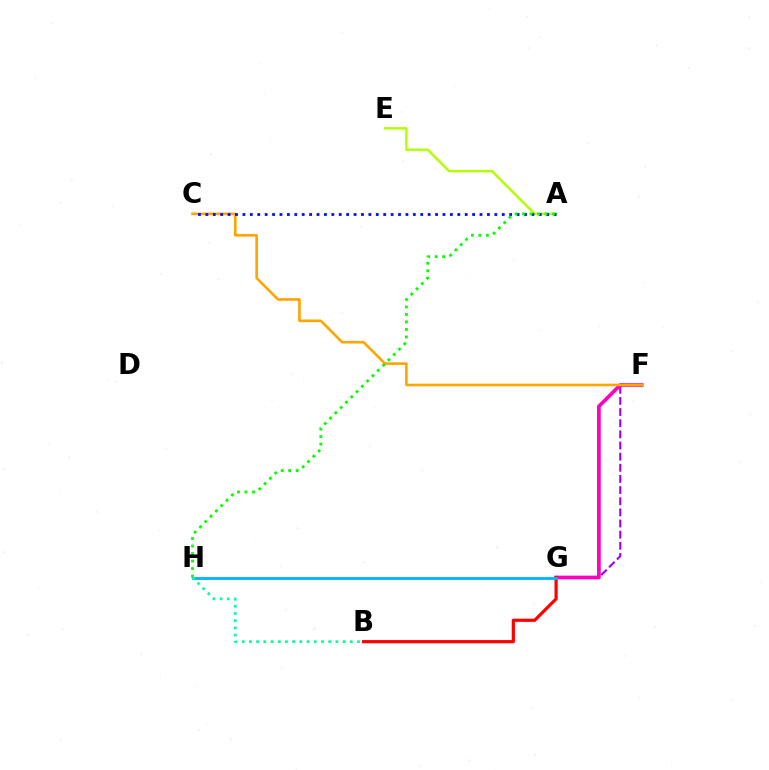{('F', 'G'): [{'color': '#9b00ff', 'line_style': 'dashed', 'thickness': 1.51}, {'color': '#ff00bd', 'line_style': 'solid', 'thickness': 2.66}], ('A', 'E'): [{'color': '#b3ff00', 'line_style': 'solid', 'thickness': 1.77}], ('C', 'F'): [{'color': '#ffa500', 'line_style': 'solid', 'thickness': 1.89}], ('A', 'C'): [{'color': '#0010ff', 'line_style': 'dotted', 'thickness': 2.01}], ('B', 'G'): [{'color': '#ff0000', 'line_style': 'solid', 'thickness': 2.3}], ('A', 'H'): [{'color': '#08ff00', 'line_style': 'dotted', 'thickness': 2.04}], ('G', 'H'): [{'color': '#00b5ff', 'line_style': 'solid', 'thickness': 2.05}], ('B', 'H'): [{'color': '#00ff9d', 'line_style': 'dotted', 'thickness': 1.96}]}